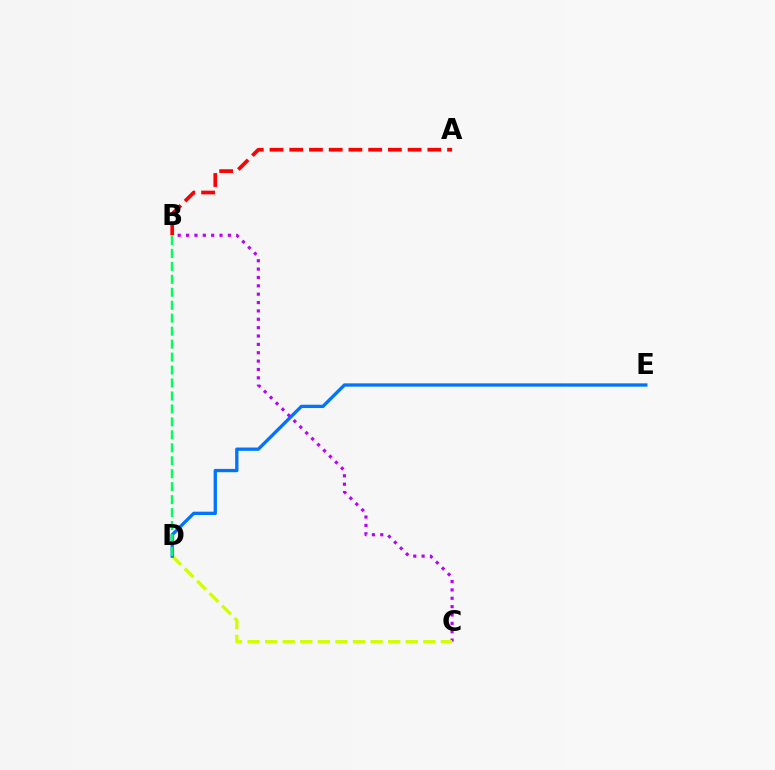{('B', 'C'): [{'color': '#b900ff', 'line_style': 'dotted', 'thickness': 2.27}], ('A', 'B'): [{'color': '#ff0000', 'line_style': 'dashed', 'thickness': 2.68}], ('C', 'D'): [{'color': '#d1ff00', 'line_style': 'dashed', 'thickness': 2.39}], ('D', 'E'): [{'color': '#0074ff', 'line_style': 'solid', 'thickness': 2.38}], ('B', 'D'): [{'color': '#00ff5c', 'line_style': 'dashed', 'thickness': 1.76}]}